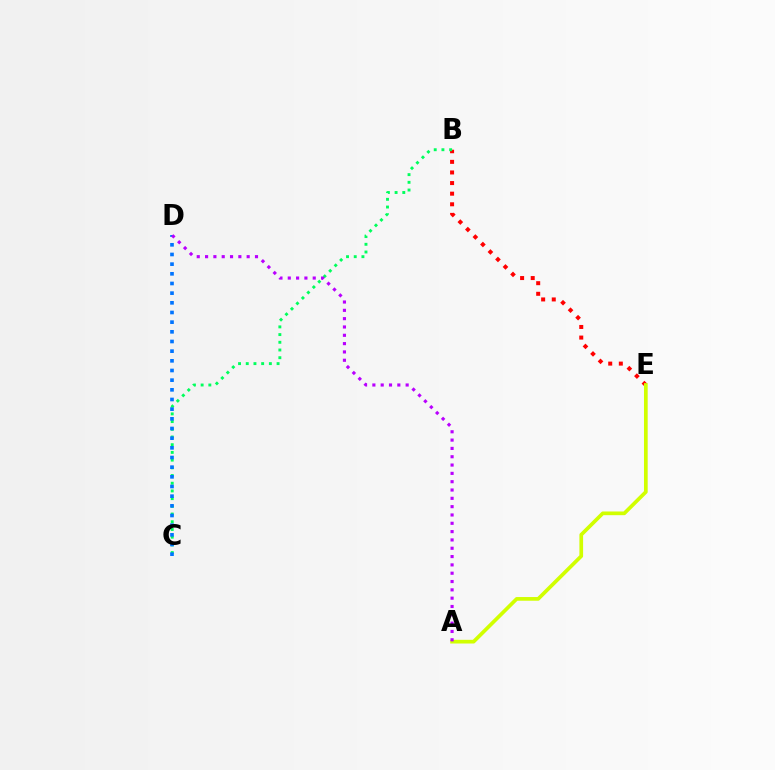{('B', 'E'): [{'color': '#ff0000', 'line_style': 'dotted', 'thickness': 2.88}], ('A', 'E'): [{'color': '#d1ff00', 'line_style': 'solid', 'thickness': 2.66}], ('B', 'C'): [{'color': '#00ff5c', 'line_style': 'dotted', 'thickness': 2.09}], ('C', 'D'): [{'color': '#0074ff', 'line_style': 'dotted', 'thickness': 2.63}], ('A', 'D'): [{'color': '#b900ff', 'line_style': 'dotted', 'thickness': 2.26}]}